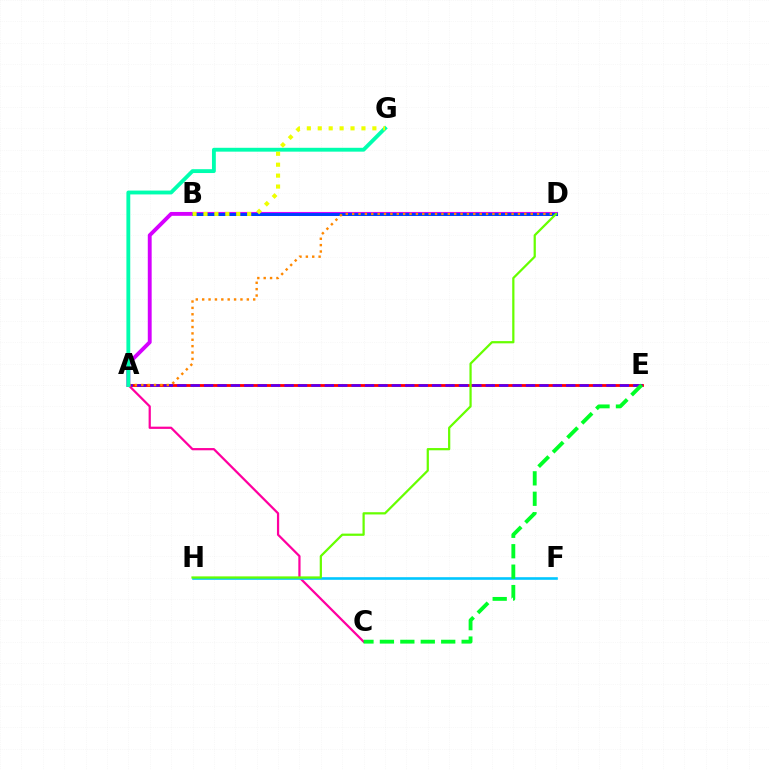{('A', 'D'): [{'color': '#d600ff', 'line_style': 'solid', 'thickness': 2.79}, {'color': '#ff8800', 'line_style': 'dotted', 'thickness': 1.73}], ('A', 'E'): [{'color': '#ff0000', 'line_style': 'solid', 'thickness': 2.02}, {'color': '#4f00ff', 'line_style': 'dashed', 'thickness': 1.82}], ('B', 'D'): [{'color': '#003fff', 'line_style': 'solid', 'thickness': 2.16}], ('A', 'C'): [{'color': '#ff00a0', 'line_style': 'solid', 'thickness': 1.61}], ('F', 'H'): [{'color': '#00c7ff', 'line_style': 'solid', 'thickness': 1.88}], ('C', 'E'): [{'color': '#00ff27', 'line_style': 'dashed', 'thickness': 2.78}], ('D', 'H'): [{'color': '#66ff00', 'line_style': 'solid', 'thickness': 1.61}], ('A', 'G'): [{'color': '#00ffaf', 'line_style': 'solid', 'thickness': 2.77}], ('B', 'G'): [{'color': '#eeff00', 'line_style': 'dotted', 'thickness': 2.97}]}